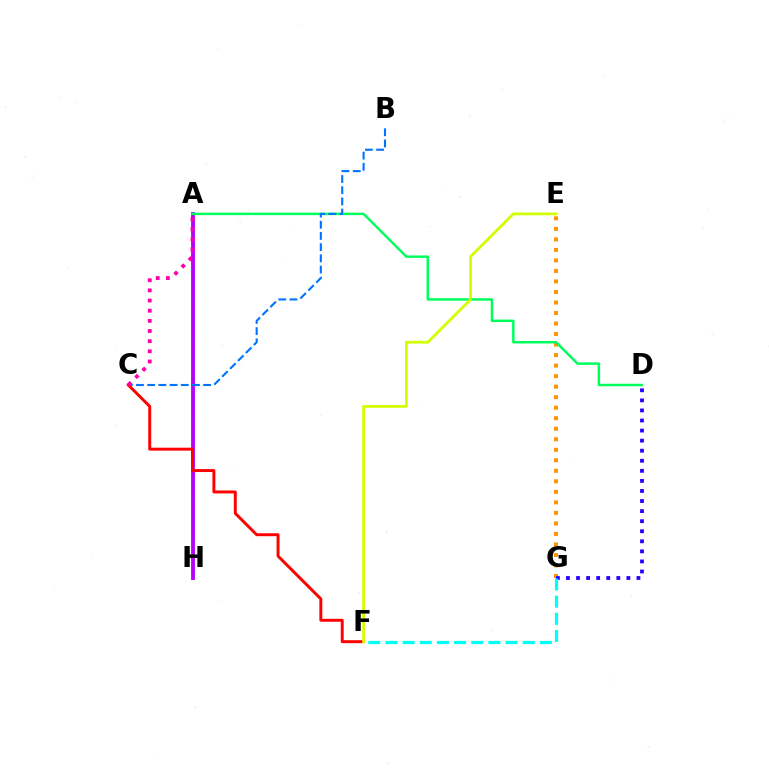{('E', 'G'): [{'color': '#ff9400', 'line_style': 'dotted', 'thickness': 2.86}], ('D', 'G'): [{'color': '#2500ff', 'line_style': 'dotted', 'thickness': 2.74}], ('A', 'H'): [{'color': '#3dff00', 'line_style': 'dashed', 'thickness': 1.82}, {'color': '#b900ff', 'line_style': 'solid', 'thickness': 2.77}], ('A', 'D'): [{'color': '#00ff5c', 'line_style': 'solid', 'thickness': 1.78}], ('B', 'C'): [{'color': '#0074ff', 'line_style': 'dashed', 'thickness': 1.52}], ('C', 'F'): [{'color': '#ff0000', 'line_style': 'solid', 'thickness': 2.12}], ('A', 'C'): [{'color': '#ff00ac', 'line_style': 'dotted', 'thickness': 2.76}], ('E', 'F'): [{'color': '#d1ff00', 'line_style': 'solid', 'thickness': 2.0}], ('F', 'G'): [{'color': '#00fff6', 'line_style': 'dashed', 'thickness': 2.33}]}